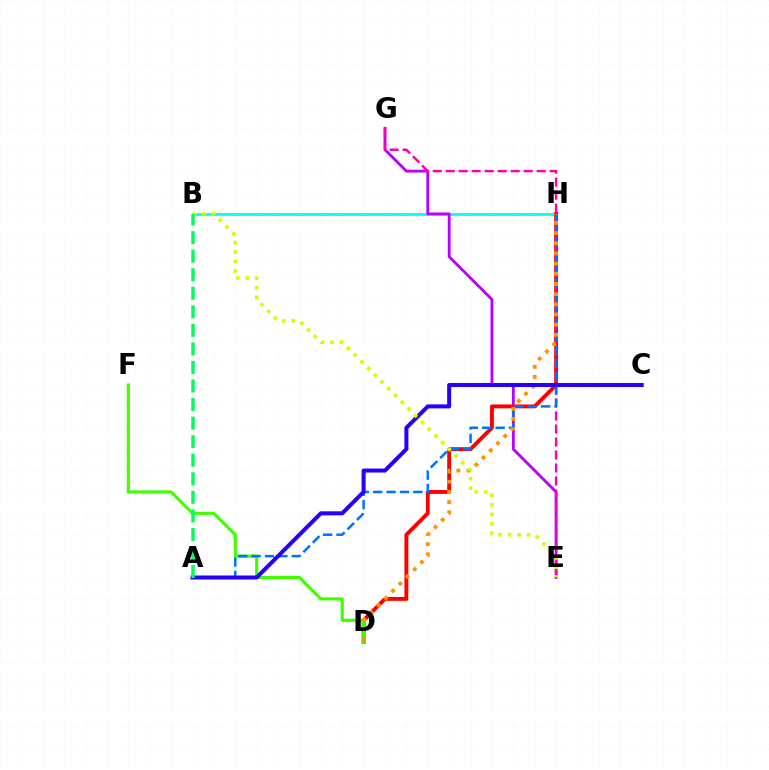{('B', 'H'): [{'color': '#00fff6', 'line_style': 'solid', 'thickness': 1.98}], ('E', 'G'): [{'color': '#b900ff', 'line_style': 'solid', 'thickness': 2.04}, {'color': '#ff00ac', 'line_style': 'dashed', 'thickness': 1.76}], ('D', 'H'): [{'color': '#ff0000', 'line_style': 'solid', 'thickness': 2.81}, {'color': '#ff9400', 'line_style': 'dotted', 'thickness': 2.77}], ('D', 'F'): [{'color': '#3dff00', 'line_style': 'solid', 'thickness': 2.25}], ('A', 'H'): [{'color': '#0074ff', 'line_style': 'dashed', 'thickness': 1.82}], ('A', 'C'): [{'color': '#2500ff', 'line_style': 'solid', 'thickness': 2.9}], ('B', 'E'): [{'color': '#d1ff00', 'line_style': 'dotted', 'thickness': 2.59}], ('A', 'B'): [{'color': '#00ff5c', 'line_style': 'dashed', 'thickness': 2.52}]}